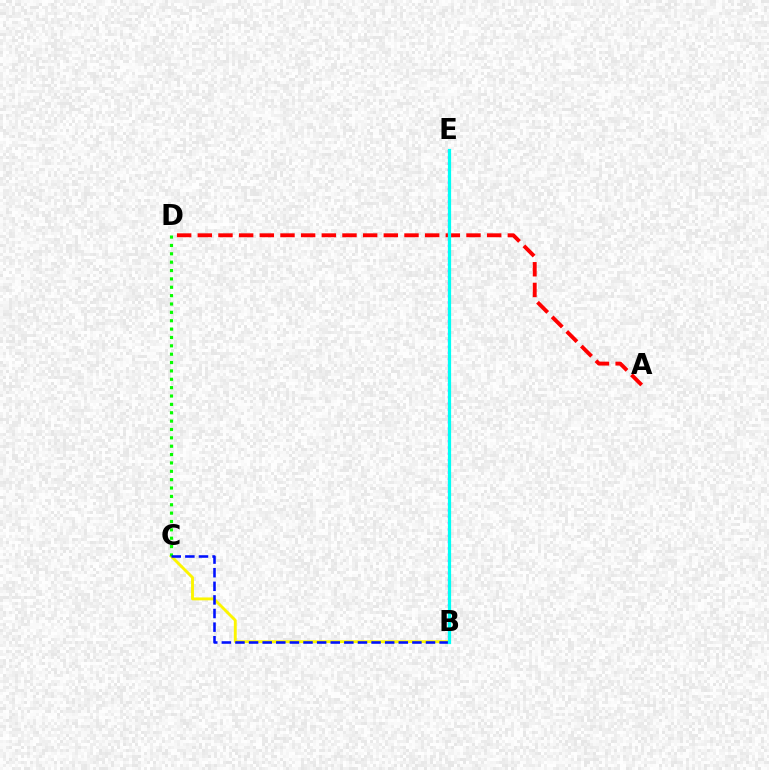{('B', 'C'): [{'color': '#fcf500', 'line_style': 'solid', 'thickness': 2.08}, {'color': '#0010ff', 'line_style': 'dashed', 'thickness': 1.85}], ('B', 'E'): [{'color': '#ee00ff', 'line_style': 'dotted', 'thickness': 1.71}, {'color': '#00fff6', 'line_style': 'solid', 'thickness': 2.32}], ('A', 'D'): [{'color': '#ff0000', 'line_style': 'dashed', 'thickness': 2.81}], ('C', 'D'): [{'color': '#08ff00', 'line_style': 'dotted', 'thickness': 2.27}]}